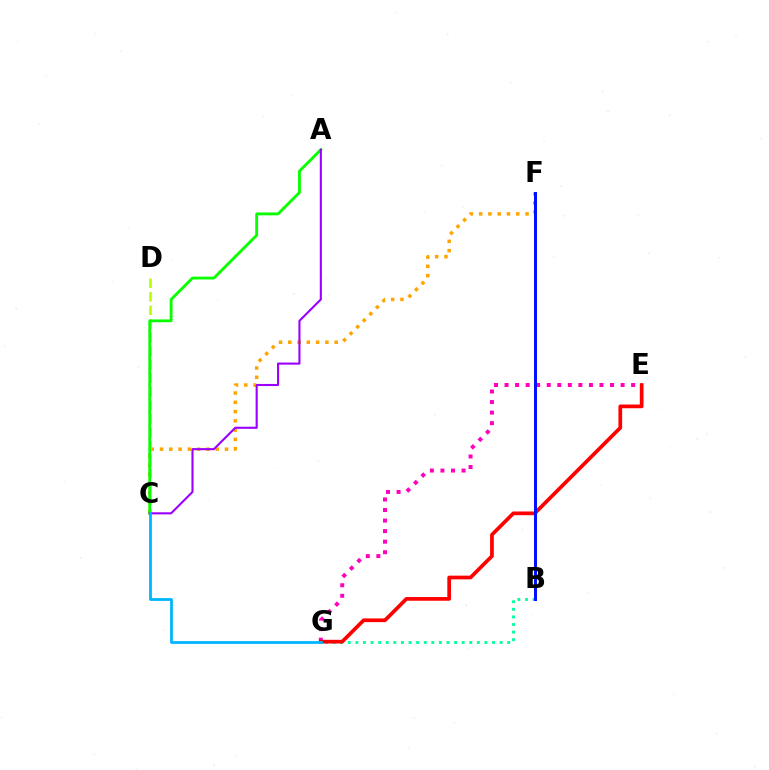{('C', 'F'): [{'color': '#ffa500', 'line_style': 'dotted', 'thickness': 2.52}], ('B', 'G'): [{'color': '#00ff9d', 'line_style': 'dotted', 'thickness': 2.06}], ('E', 'G'): [{'color': '#ff00bd', 'line_style': 'dotted', 'thickness': 2.87}, {'color': '#ff0000', 'line_style': 'solid', 'thickness': 2.67}], ('C', 'D'): [{'color': '#b3ff00', 'line_style': 'dashed', 'thickness': 1.84}], ('A', 'C'): [{'color': '#08ff00', 'line_style': 'solid', 'thickness': 2.04}, {'color': '#9b00ff', 'line_style': 'solid', 'thickness': 1.52}], ('B', 'F'): [{'color': '#0010ff', 'line_style': 'solid', 'thickness': 2.14}], ('C', 'G'): [{'color': '#00b5ff', 'line_style': 'solid', 'thickness': 2.0}]}